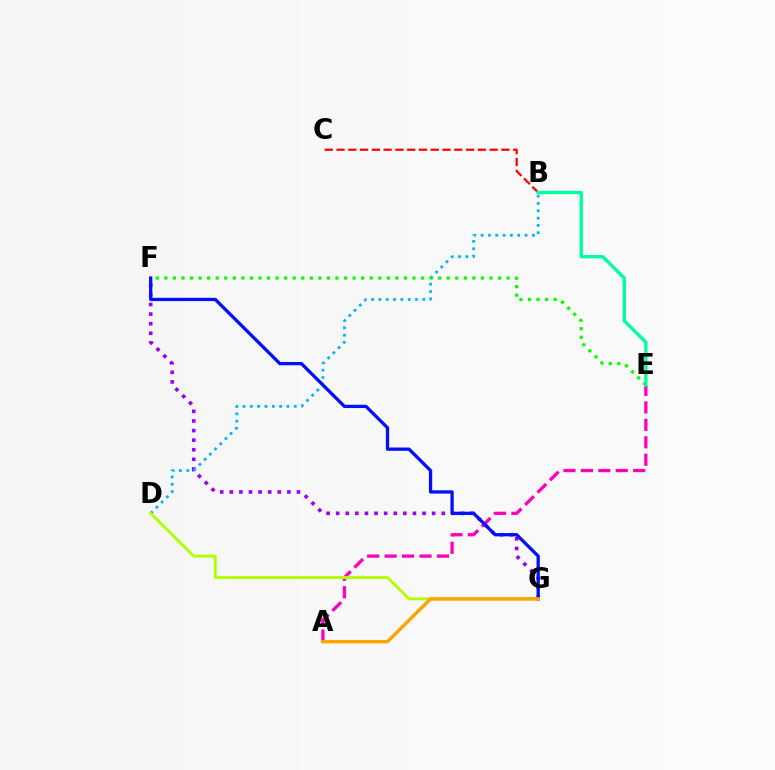{('F', 'G'): [{'color': '#9b00ff', 'line_style': 'dotted', 'thickness': 2.61}, {'color': '#0010ff', 'line_style': 'solid', 'thickness': 2.37}], ('A', 'E'): [{'color': '#ff00bd', 'line_style': 'dashed', 'thickness': 2.37}], ('B', 'D'): [{'color': '#00b5ff', 'line_style': 'dotted', 'thickness': 1.99}], ('E', 'F'): [{'color': '#08ff00', 'line_style': 'dotted', 'thickness': 2.32}], ('D', 'G'): [{'color': '#b3ff00', 'line_style': 'solid', 'thickness': 2.08}], ('B', 'C'): [{'color': '#ff0000', 'line_style': 'dashed', 'thickness': 1.6}], ('B', 'E'): [{'color': '#00ff9d', 'line_style': 'solid', 'thickness': 2.4}], ('A', 'G'): [{'color': '#ffa500', 'line_style': 'solid', 'thickness': 2.47}]}